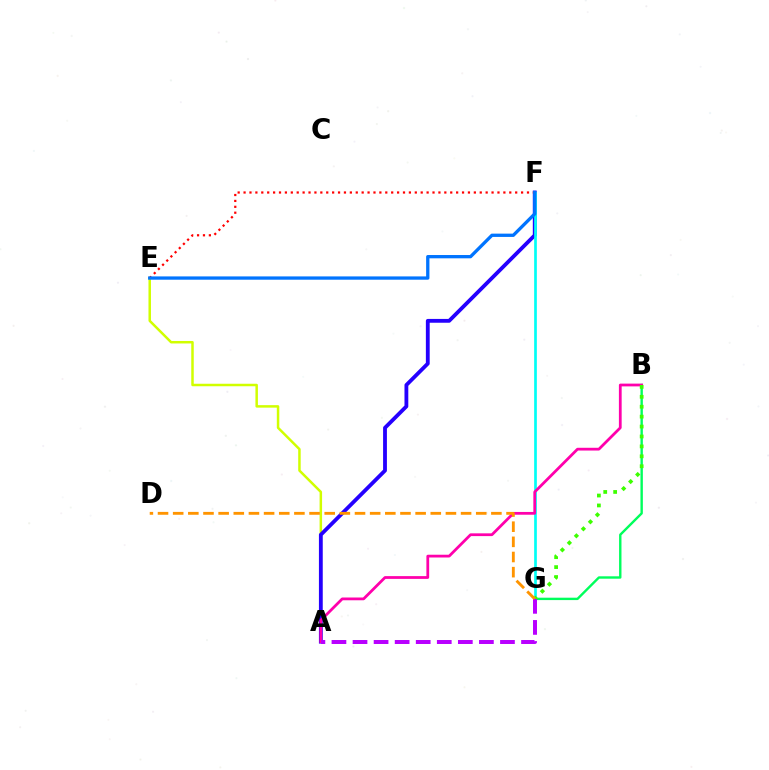{('A', 'E'): [{'color': '#d1ff00', 'line_style': 'solid', 'thickness': 1.8}], ('B', 'G'): [{'color': '#00ff5c', 'line_style': 'solid', 'thickness': 1.73}, {'color': '#3dff00', 'line_style': 'dotted', 'thickness': 2.7}], ('A', 'F'): [{'color': '#2500ff', 'line_style': 'solid', 'thickness': 2.75}], ('F', 'G'): [{'color': '#00fff6', 'line_style': 'solid', 'thickness': 1.94}], ('A', 'B'): [{'color': '#ff00ac', 'line_style': 'solid', 'thickness': 1.99}], ('A', 'G'): [{'color': '#b900ff', 'line_style': 'dashed', 'thickness': 2.86}], ('D', 'G'): [{'color': '#ff9400', 'line_style': 'dashed', 'thickness': 2.06}], ('E', 'F'): [{'color': '#ff0000', 'line_style': 'dotted', 'thickness': 1.6}, {'color': '#0074ff', 'line_style': 'solid', 'thickness': 2.37}]}